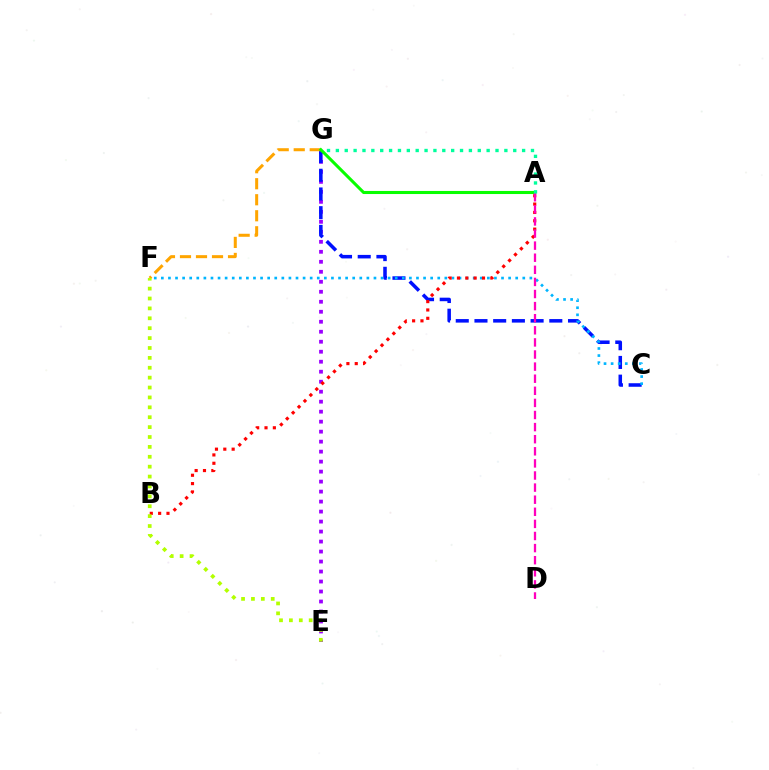{('E', 'G'): [{'color': '#9b00ff', 'line_style': 'dotted', 'thickness': 2.71}], ('C', 'G'): [{'color': '#0010ff', 'line_style': 'dashed', 'thickness': 2.54}], ('F', 'G'): [{'color': '#ffa500', 'line_style': 'dashed', 'thickness': 2.18}], ('C', 'F'): [{'color': '#00b5ff', 'line_style': 'dotted', 'thickness': 1.93}], ('A', 'B'): [{'color': '#ff0000', 'line_style': 'dotted', 'thickness': 2.27}], ('A', 'G'): [{'color': '#08ff00', 'line_style': 'solid', 'thickness': 2.21}, {'color': '#00ff9d', 'line_style': 'dotted', 'thickness': 2.41}], ('E', 'F'): [{'color': '#b3ff00', 'line_style': 'dotted', 'thickness': 2.69}], ('A', 'D'): [{'color': '#ff00bd', 'line_style': 'dashed', 'thickness': 1.64}]}